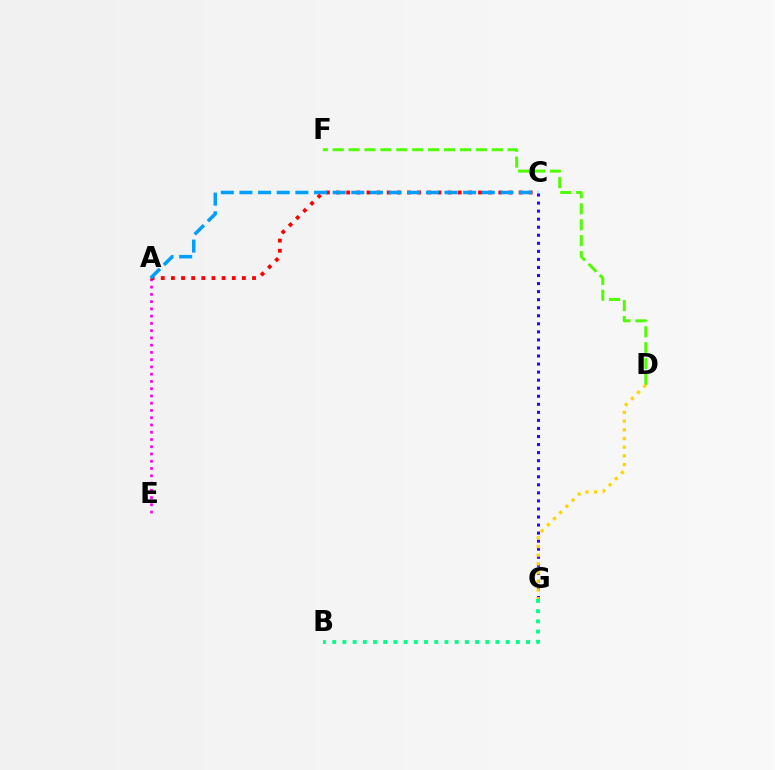{('D', 'F'): [{'color': '#4fff00', 'line_style': 'dashed', 'thickness': 2.16}], ('A', 'E'): [{'color': '#ff00ed', 'line_style': 'dotted', 'thickness': 1.97}], ('B', 'G'): [{'color': '#00ff86', 'line_style': 'dotted', 'thickness': 2.77}], ('C', 'G'): [{'color': '#3700ff', 'line_style': 'dotted', 'thickness': 2.19}], ('A', 'C'): [{'color': '#ff0000', 'line_style': 'dotted', 'thickness': 2.76}, {'color': '#009eff', 'line_style': 'dashed', 'thickness': 2.53}], ('D', 'G'): [{'color': '#ffd500', 'line_style': 'dotted', 'thickness': 2.36}]}